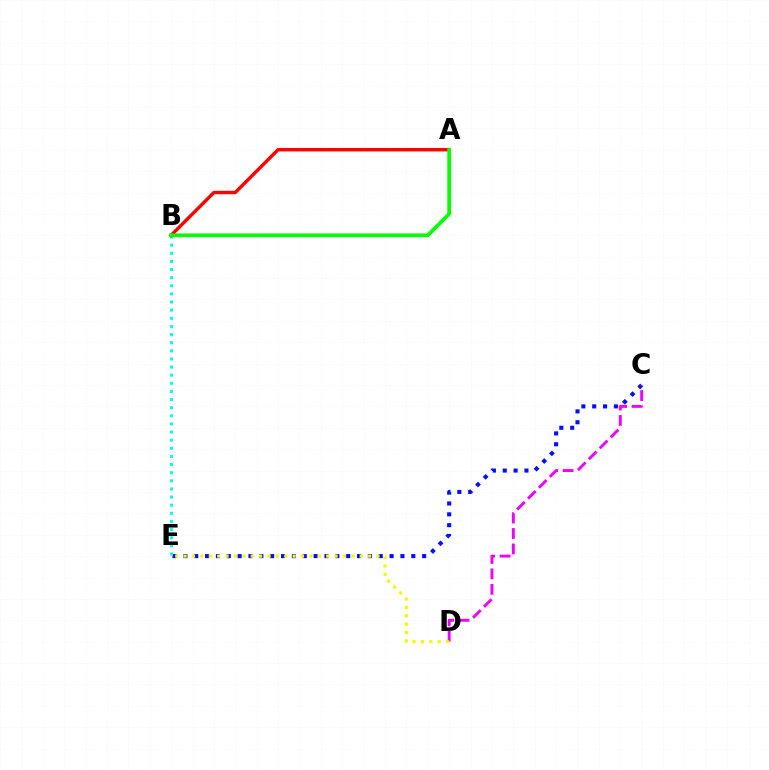{('C', 'E'): [{'color': '#0010ff', 'line_style': 'dotted', 'thickness': 2.95}], ('C', 'D'): [{'color': '#ee00ff', 'line_style': 'dashed', 'thickness': 2.1}], ('B', 'E'): [{'color': '#00fff6', 'line_style': 'dotted', 'thickness': 2.21}], ('D', 'E'): [{'color': '#fcf500', 'line_style': 'dotted', 'thickness': 2.28}], ('A', 'B'): [{'color': '#ff0000', 'line_style': 'solid', 'thickness': 2.45}, {'color': '#08ff00', 'line_style': 'solid', 'thickness': 2.69}]}